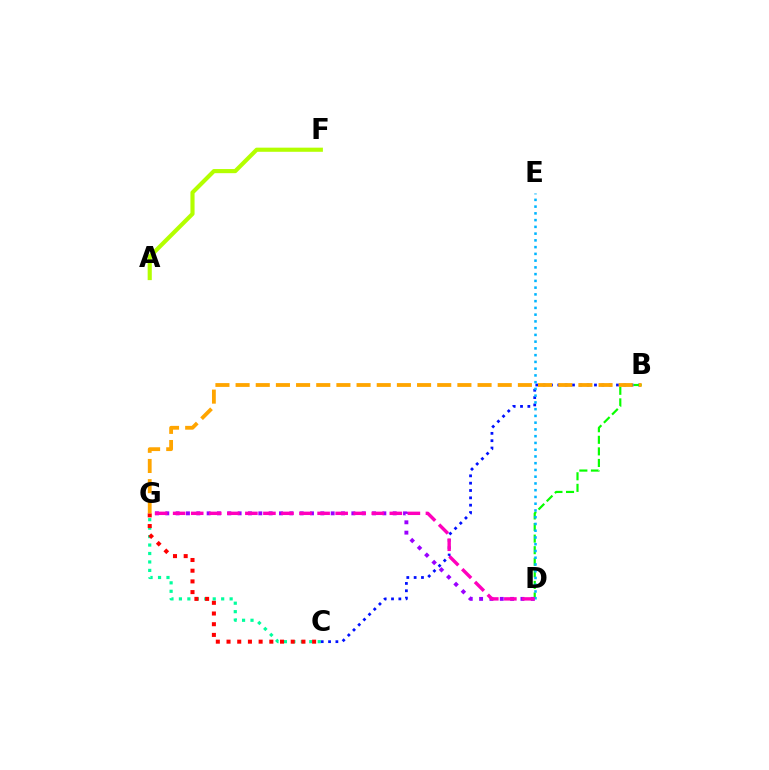{('C', 'G'): [{'color': '#00ff9d', 'line_style': 'dotted', 'thickness': 2.3}, {'color': '#ff0000', 'line_style': 'dotted', 'thickness': 2.91}], ('B', 'C'): [{'color': '#0010ff', 'line_style': 'dotted', 'thickness': 1.99}], ('B', 'D'): [{'color': '#08ff00', 'line_style': 'dashed', 'thickness': 1.57}], ('D', 'G'): [{'color': '#9b00ff', 'line_style': 'dotted', 'thickness': 2.81}, {'color': '#ff00bd', 'line_style': 'dashed', 'thickness': 2.45}], ('B', 'G'): [{'color': '#ffa500', 'line_style': 'dashed', 'thickness': 2.74}], ('A', 'F'): [{'color': '#b3ff00', 'line_style': 'solid', 'thickness': 2.97}], ('D', 'E'): [{'color': '#00b5ff', 'line_style': 'dotted', 'thickness': 1.83}]}